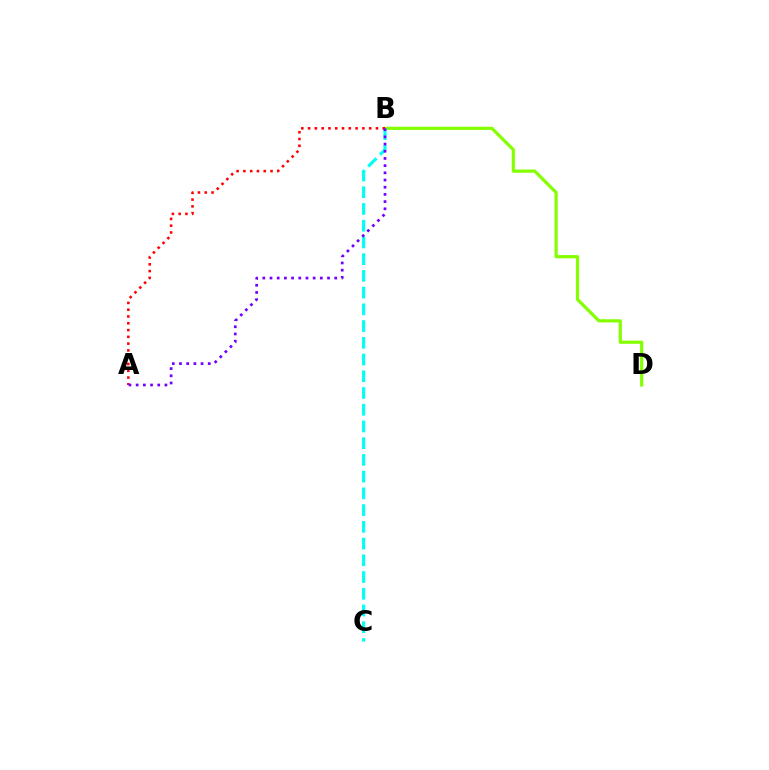{('B', 'D'): [{'color': '#84ff00', 'line_style': 'solid', 'thickness': 2.29}], ('B', 'C'): [{'color': '#00fff6', 'line_style': 'dashed', 'thickness': 2.27}], ('A', 'B'): [{'color': '#ff0000', 'line_style': 'dotted', 'thickness': 1.84}, {'color': '#7200ff', 'line_style': 'dotted', 'thickness': 1.95}]}